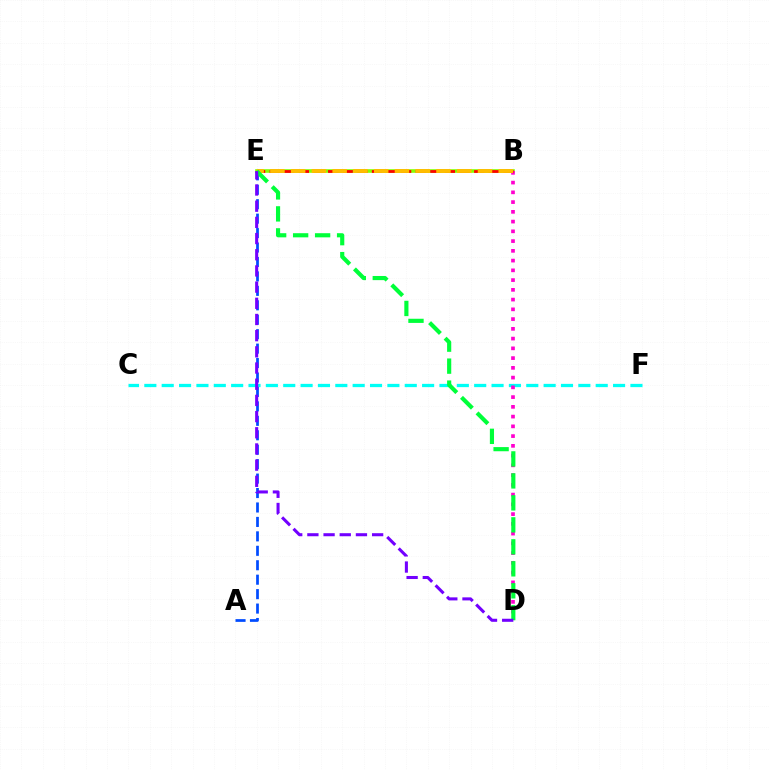{('B', 'E'): [{'color': '#84ff00', 'line_style': 'solid', 'thickness': 2.6}, {'color': '#ff0000', 'line_style': 'dashed', 'thickness': 1.98}, {'color': '#ffbd00', 'line_style': 'dashed', 'thickness': 2.82}], ('C', 'F'): [{'color': '#00fff6', 'line_style': 'dashed', 'thickness': 2.36}], ('B', 'D'): [{'color': '#ff00cf', 'line_style': 'dotted', 'thickness': 2.65}], ('A', 'E'): [{'color': '#004bff', 'line_style': 'dashed', 'thickness': 1.96}], ('D', 'E'): [{'color': '#00ff39', 'line_style': 'dashed', 'thickness': 2.99}, {'color': '#7200ff', 'line_style': 'dashed', 'thickness': 2.2}]}